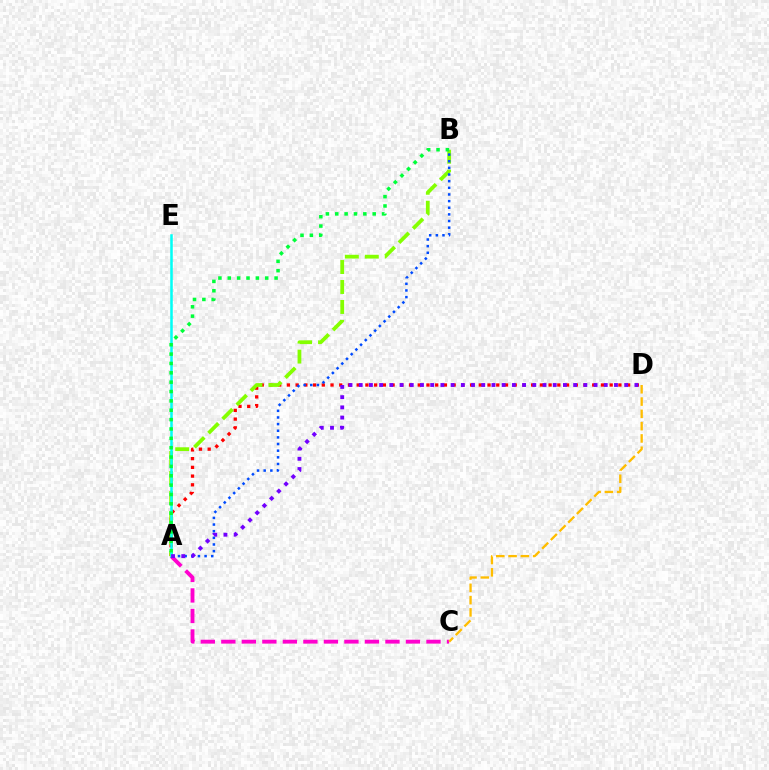{('A', 'D'): [{'color': '#ff0000', 'line_style': 'dotted', 'thickness': 2.37}, {'color': '#7200ff', 'line_style': 'dotted', 'thickness': 2.77}], ('A', 'B'): [{'color': '#84ff00', 'line_style': 'dashed', 'thickness': 2.71}, {'color': '#004bff', 'line_style': 'dotted', 'thickness': 1.81}, {'color': '#00ff39', 'line_style': 'dotted', 'thickness': 2.54}], ('A', 'C'): [{'color': '#ff00cf', 'line_style': 'dashed', 'thickness': 2.79}], ('A', 'E'): [{'color': '#00fff6', 'line_style': 'solid', 'thickness': 1.82}], ('C', 'D'): [{'color': '#ffbd00', 'line_style': 'dashed', 'thickness': 1.67}]}